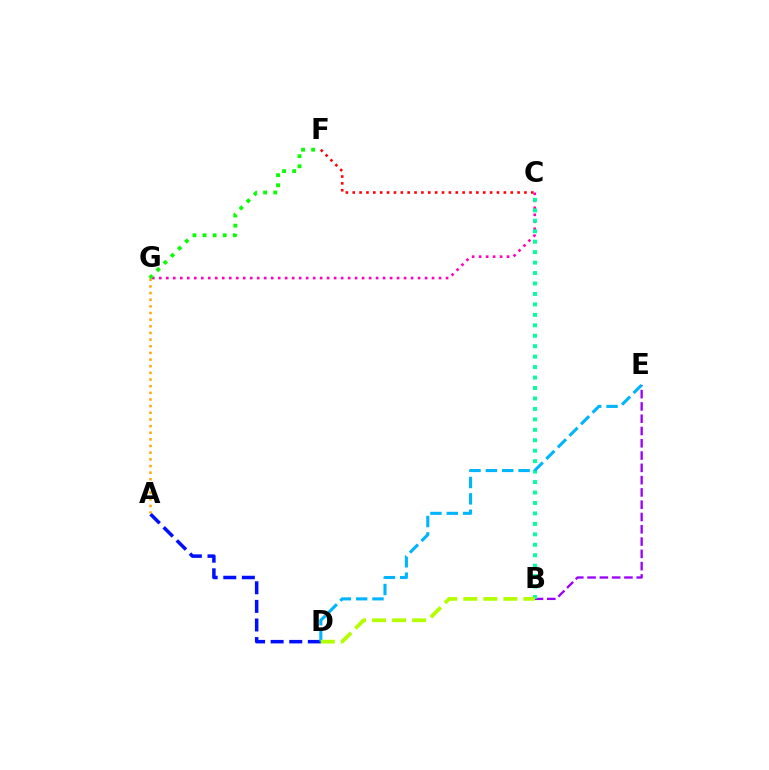{('B', 'E'): [{'color': '#9b00ff', 'line_style': 'dashed', 'thickness': 1.67}], ('C', 'F'): [{'color': '#ff0000', 'line_style': 'dotted', 'thickness': 1.87}], ('A', 'D'): [{'color': '#0010ff', 'line_style': 'dashed', 'thickness': 2.53}], ('C', 'G'): [{'color': '#ff00bd', 'line_style': 'dotted', 'thickness': 1.9}], ('B', 'C'): [{'color': '#00ff9d', 'line_style': 'dotted', 'thickness': 2.84}], ('A', 'G'): [{'color': '#ffa500', 'line_style': 'dotted', 'thickness': 1.81}], ('F', 'G'): [{'color': '#08ff00', 'line_style': 'dotted', 'thickness': 2.74}], ('D', 'E'): [{'color': '#00b5ff', 'line_style': 'dashed', 'thickness': 2.22}], ('B', 'D'): [{'color': '#b3ff00', 'line_style': 'dashed', 'thickness': 2.72}]}